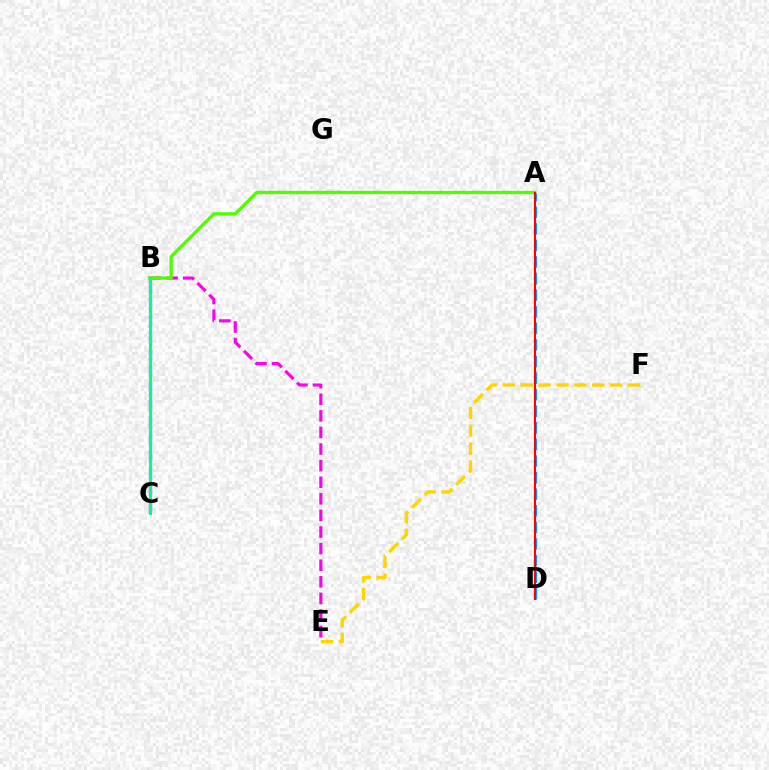{('E', 'F'): [{'color': '#ffd500', 'line_style': 'dashed', 'thickness': 2.43}], ('B', 'E'): [{'color': '#ff00ed', 'line_style': 'dashed', 'thickness': 2.25}], ('A', 'D'): [{'color': '#009eff', 'line_style': 'dashed', 'thickness': 2.25}, {'color': '#ff0000', 'line_style': 'solid', 'thickness': 1.52}], ('A', 'B'): [{'color': '#4fff00', 'line_style': 'solid', 'thickness': 2.38}], ('B', 'C'): [{'color': '#3700ff', 'line_style': 'dashed', 'thickness': 2.3}, {'color': '#00ff86', 'line_style': 'solid', 'thickness': 2.18}]}